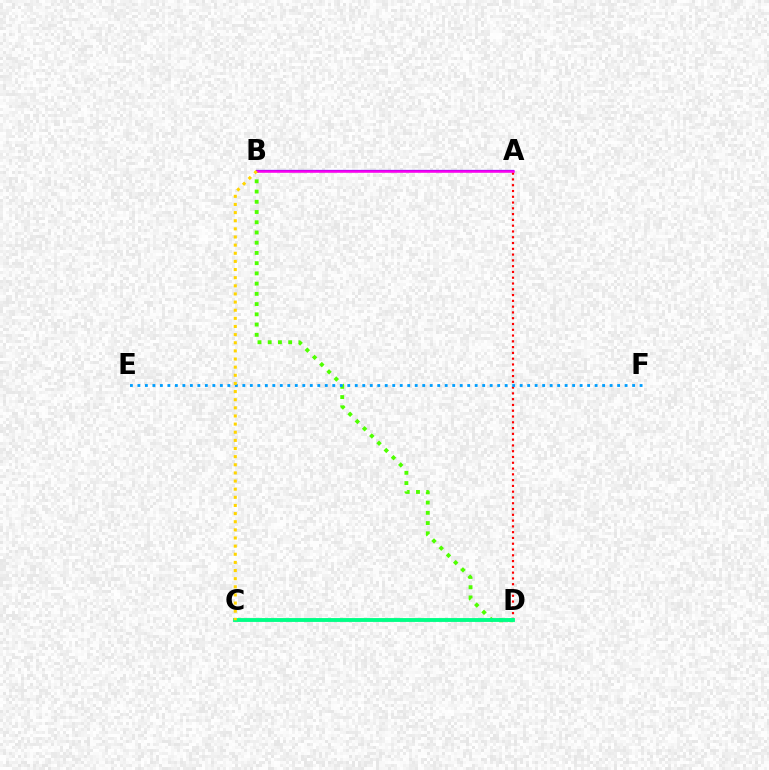{('A', 'B'): [{'color': '#3700ff', 'line_style': 'solid', 'thickness': 1.6}, {'color': '#ff00ed', 'line_style': 'solid', 'thickness': 1.8}], ('A', 'D'): [{'color': '#ff0000', 'line_style': 'dotted', 'thickness': 1.57}], ('B', 'D'): [{'color': '#4fff00', 'line_style': 'dotted', 'thickness': 2.78}], ('C', 'D'): [{'color': '#00ff86', 'line_style': 'solid', 'thickness': 2.78}], ('E', 'F'): [{'color': '#009eff', 'line_style': 'dotted', 'thickness': 2.04}], ('B', 'C'): [{'color': '#ffd500', 'line_style': 'dotted', 'thickness': 2.21}]}